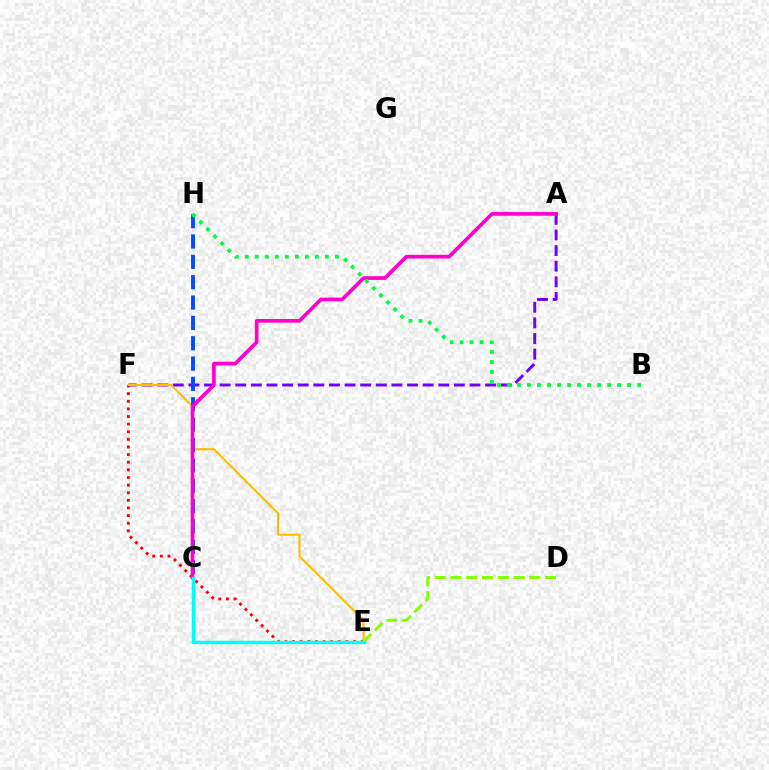{('E', 'F'): [{'color': '#ff0000', 'line_style': 'dotted', 'thickness': 2.07}, {'color': '#ffbd00', 'line_style': 'solid', 'thickness': 1.52}], ('A', 'F'): [{'color': '#7200ff', 'line_style': 'dashed', 'thickness': 2.12}], ('C', 'H'): [{'color': '#004bff', 'line_style': 'dashed', 'thickness': 2.77}], ('D', 'E'): [{'color': '#84ff00', 'line_style': 'dashed', 'thickness': 2.14}], ('A', 'C'): [{'color': '#ff00cf', 'line_style': 'solid', 'thickness': 2.65}], ('C', 'E'): [{'color': '#00fff6', 'line_style': 'solid', 'thickness': 2.47}], ('B', 'H'): [{'color': '#00ff39', 'line_style': 'dotted', 'thickness': 2.72}]}